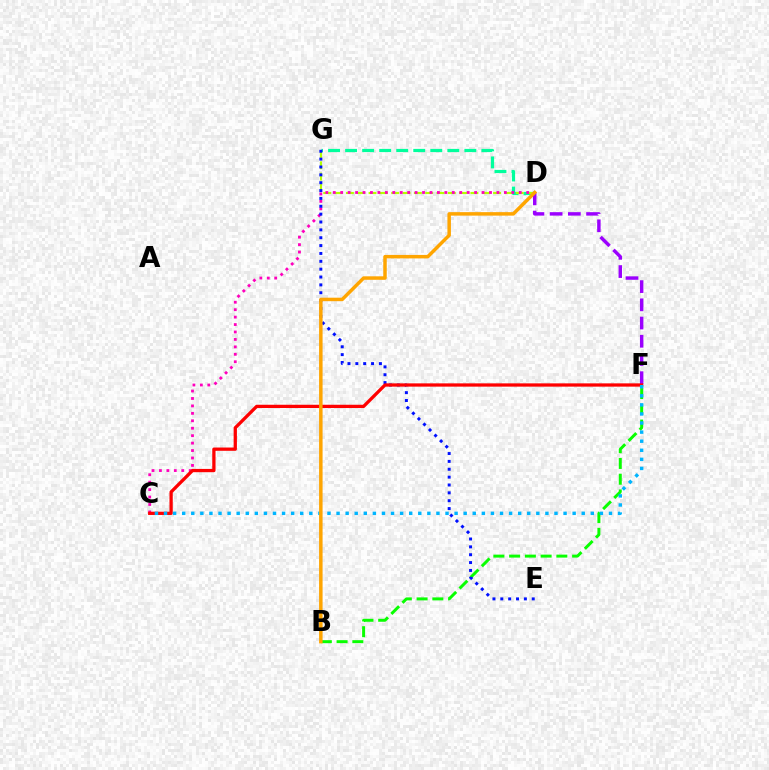{('D', 'G'): [{'color': '#00ff9d', 'line_style': 'dashed', 'thickness': 2.31}, {'color': '#b3ff00', 'line_style': 'dashed', 'thickness': 1.54}], ('B', 'F'): [{'color': '#08ff00', 'line_style': 'dashed', 'thickness': 2.14}], ('C', 'D'): [{'color': '#ff00bd', 'line_style': 'dotted', 'thickness': 2.02}], ('E', 'G'): [{'color': '#0010ff', 'line_style': 'dotted', 'thickness': 2.14}], ('D', 'F'): [{'color': '#9b00ff', 'line_style': 'dashed', 'thickness': 2.47}], ('C', 'F'): [{'color': '#ff0000', 'line_style': 'solid', 'thickness': 2.36}, {'color': '#00b5ff', 'line_style': 'dotted', 'thickness': 2.47}], ('B', 'D'): [{'color': '#ffa500', 'line_style': 'solid', 'thickness': 2.51}]}